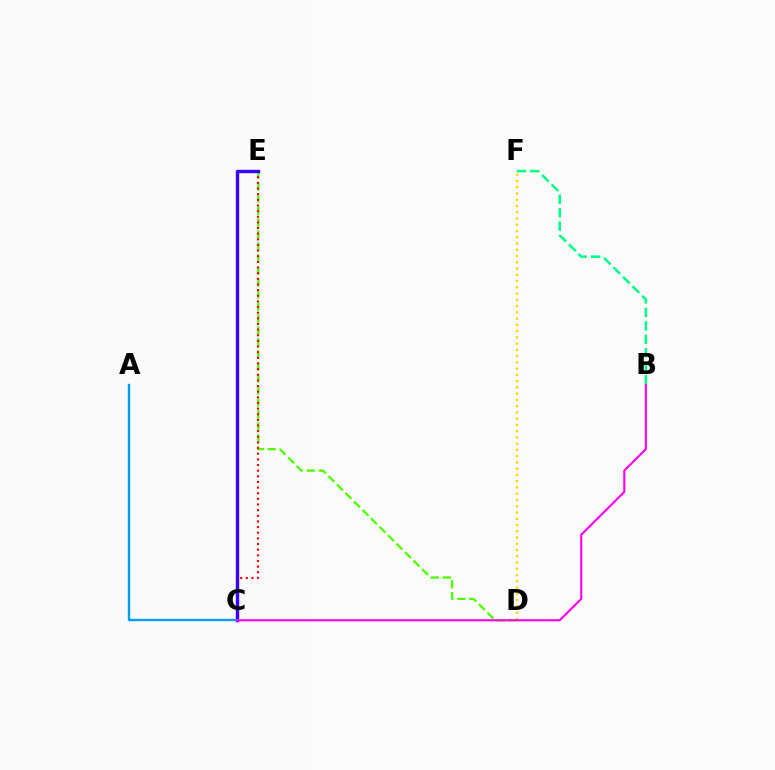{('D', 'E'): [{'color': '#4fff00', 'line_style': 'dashed', 'thickness': 1.63}], ('C', 'E'): [{'color': '#ff0000', 'line_style': 'dotted', 'thickness': 1.53}, {'color': '#3700ff', 'line_style': 'solid', 'thickness': 2.45}], ('B', 'F'): [{'color': '#00ff86', 'line_style': 'dashed', 'thickness': 1.83}], ('D', 'F'): [{'color': '#ffd500', 'line_style': 'dotted', 'thickness': 1.7}], ('A', 'C'): [{'color': '#009eff', 'line_style': 'solid', 'thickness': 1.73}], ('B', 'C'): [{'color': '#ff00ed', 'line_style': 'solid', 'thickness': 1.52}]}